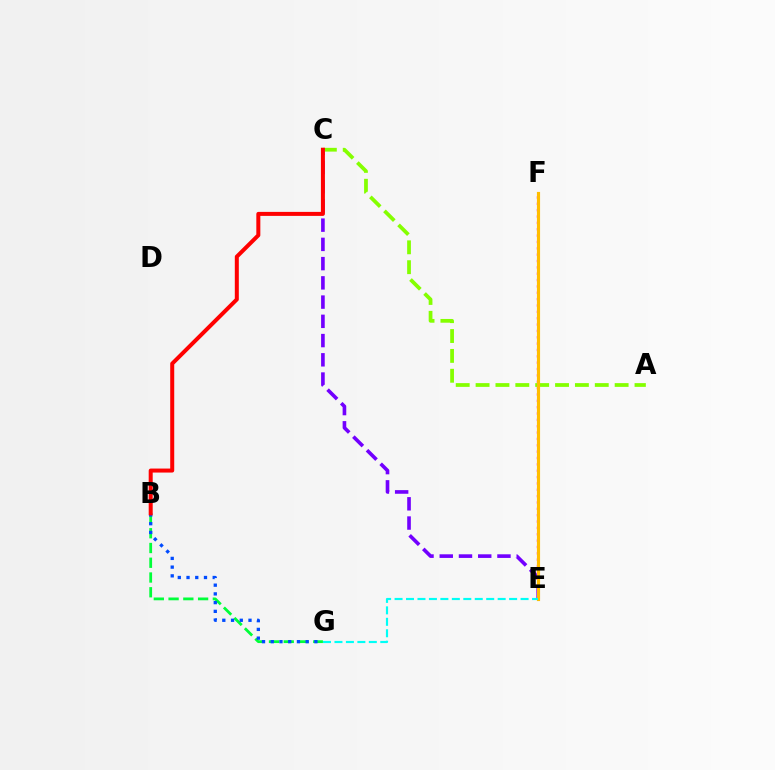{('B', 'G'): [{'color': '#00ff39', 'line_style': 'dashed', 'thickness': 2.0}, {'color': '#004bff', 'line_style': 'dotted', 'thickness': 2.37}], ('C', 'E'): [{'color': '#7200ff', 'line_style': 'dashed', 'thickness': 2.61}], ('E', 'F'): [{'color': '#ff00cf', 'line_style': 'dotted', 'thickness': 1.73}, {'color': '#ffbd00', 'line_style': 'solid', 'thickness': 2.26}], ('A', 'C'): [{'color': '#84ff00', 'line_style': 'dashed', 'thickness': 2.7}], ('E', 'G'): [{'color': '#00fff6', 'line_style': 'dashed', 'thickness': 1.56}], ('B', 'C'): [{'color': '#ff0000', 'line_style': 'solid', 'thickness': 2.88}]}